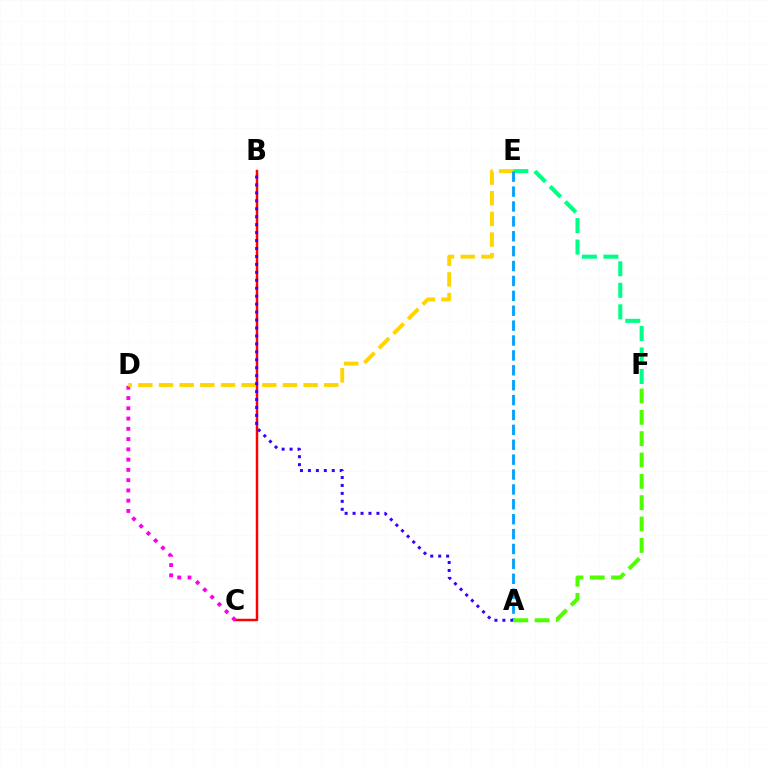{('B', 'C'): [{'color': '#ff0000', 'line_style': 'solid', 'thickness': 1.78}], ('C', 'D'): [{'color': '#ff00ed', 'line_style': 'dotted', 'thickness': 2.79}], ('D', 'E'): [{'color': '#ffd500', 'line_style': 'dashed', 'thickness': 2.81}], ('E', 'F'): [{'color': '#00ff86', 'line_style': 'dashed', 'thickness': 2.92}], ('A', 'E'): [{'color': '#009eff', 'line_style': 'dashed', 'thickness': 2.02}], ('A', 'B'): [{'color': '#3700ff', 'line_style': 'dotted', 'thickness': 2.16}], ('A', 'F'): [{'color': '#4fff00', 'line_style': 'dashed', 'thickness': 2.9}]}